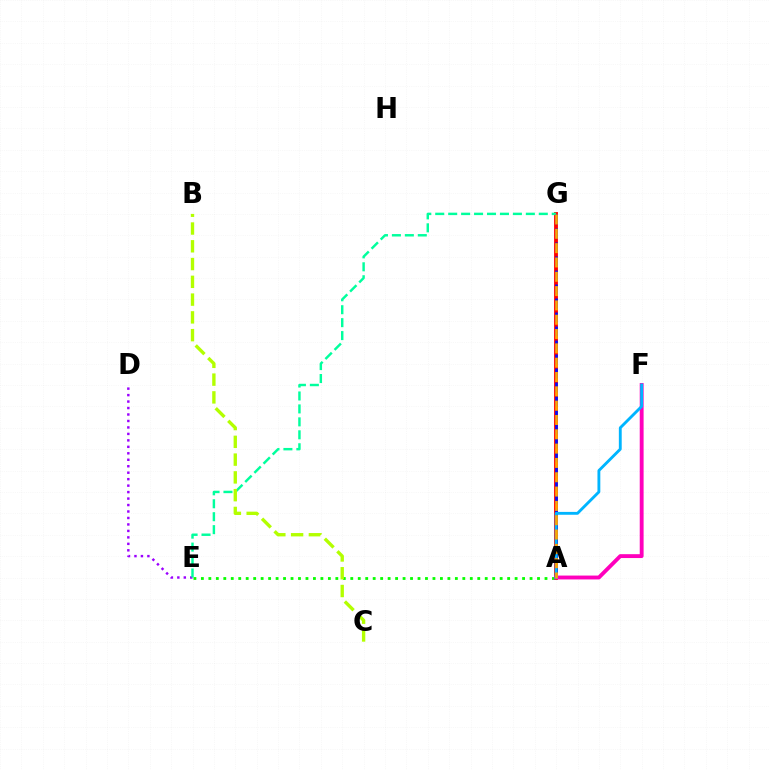{('D', 'E'): [{'color': '#9b00ff', 'line_style': 'dotted', 'thickness': 1.76}], ('A', 'G'): [{'color': '#ff0000', 'line_style': 'solid', 'thickness': 2.77}, {'color': '#0010ff', 'line_style': 'dashed', 'thickness': 1.9}, {'color': '#ffa500', 'line_style': 'dashed', 'thickness': 1.95}], ('A', 'E'): [{'color': '#08ff00', 'line_style': 'dotted', 'thickness': 2.03}], ('A', 'F'): [{'color': '#ff00bd', 'line_style': 'solid', 'thickness': 2.79}, {'color': '#00b5ff', 'line_style': 'solid', 'thickness': 2.06}], ('E', 'G'): [{'color': '#00ff9d', 'line_style': 'dashed', 'thickness': 1.76}], ('B', 'C'): [{'color': '#b3ff00', 'line_style': 'dashed', 'thickness': 2.41}]}